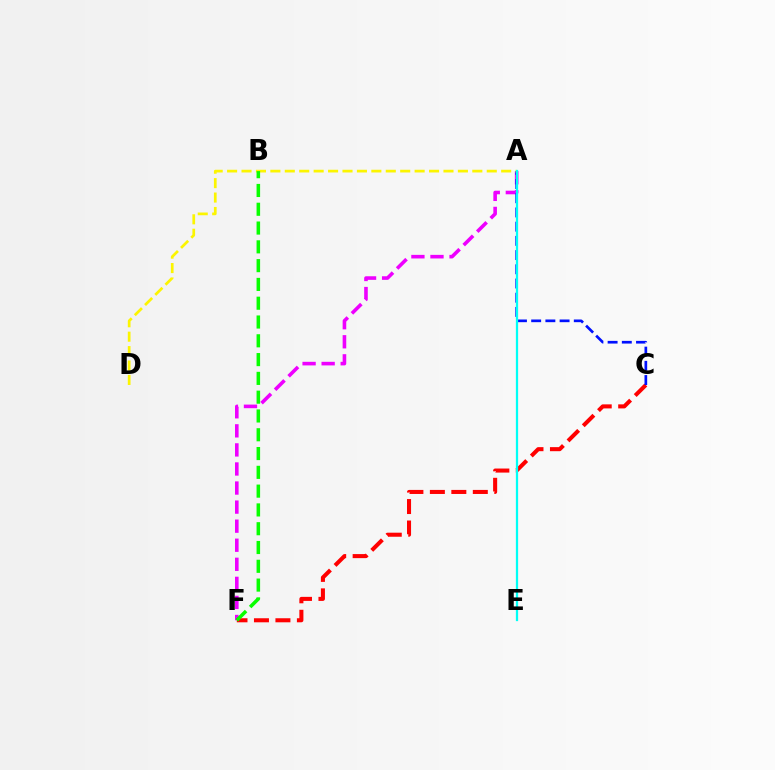{('A', 'F'): [{'color': '#ee00ff', 'line_style': 'dashed', 'thickness': 2.59}], ('C', 'F'): [{'color': '#ff0000', 'line_style': 'dashed', 'thickness': 2.92}], ('A', 'C'): [{'color': '#0010ff', 'line_style': 'dashed', 'thickness': 1.93}], ('A', 'D'): [{'color': '#fcf500', 'line_style': 'dashed', 'thickness': 1.96}], ('B', 'F'): [{'color': '#08ff00', 'line_style': 'dashed', 'thickness': 2.55}], ('A', 'E'): [{'color': '#00fff6', 'line_style': 'solid', 'thickness': 1.62}]}